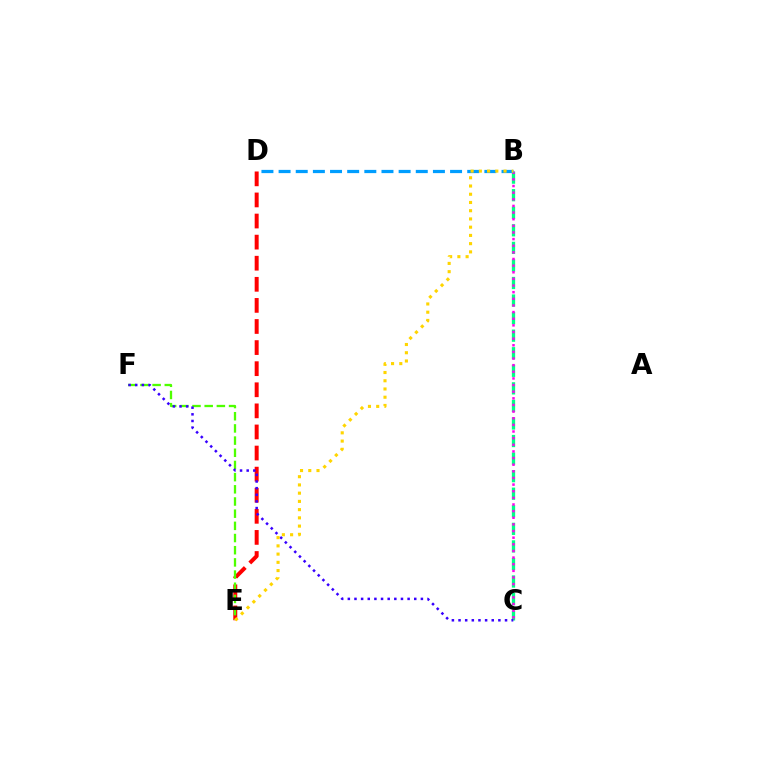{('B', 'C'): [{'color': '#00ff86', 'line_style': 'dashed', 'thickness': 2.39}, {'color': '#ff00ed', 'line_style': 'dotted', 'thickness': 1.8}], ('D', 'E'): [{'color': '#ff0000', 'line_style': 'dashed', 'thickness': 2.87}], ('E', 'F'): [{'color': '#4fff00', 'line_style': 'dashed', 'thickness': 1.65}], ('B', 'D'): [{'color': '#009eff', 'line_style': 'dashed', 'thickness': 2.33}], ('C', 'F'): [{'color': '#3700ff', 'line_style': 'dotted', 'thickness': 1.8}], ('B', 'E'): [{'color': '#ffd500', 'line_style': 'dotted', 'thickness': 2.24}]}